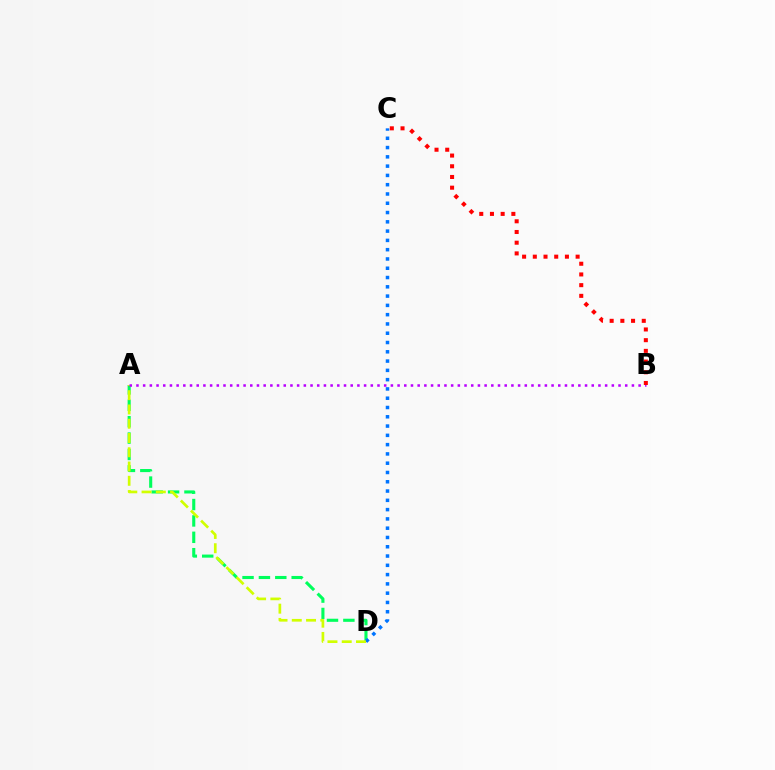{('A', 'D'): [{'color': '#00ff5c', 'line_style': 'dashed', 'thickness': 2.23}, {'color': '#d1ff00', 'line_style': 'dashed', 'thickness': 1.94}], ('C', 'D'): [{'color': '#0074ff', 'line_style': 'dotted', 'thickness': 2.52}], ('A', 'B'): [{'color': '#b900ff', 'line_style': 'dotted', 'thickness': 1.82}], ('B', 'C'): [{'color': '#ff0000', 'line_style': 'dotted', 'thickness': 2.91}]}